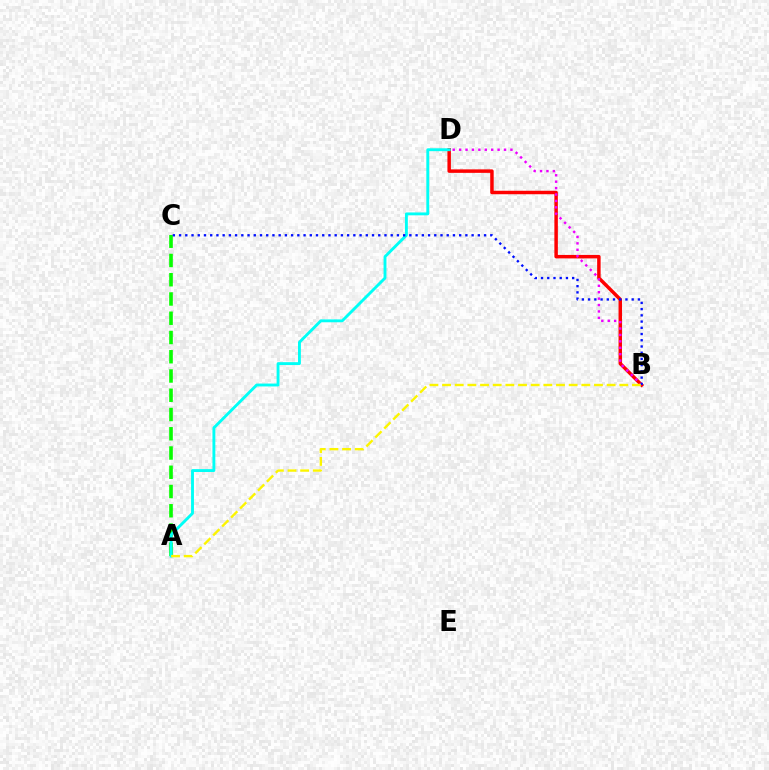{('A', 'C'): [{'color': '#08ff00', 'line_style': 'dashed', 'thickness': 2.62}], ('B', 'D'): [{'color': '#ff0000', 'line_style': 'solid', 'thickness': 2.5}, {'color': '#ee00ff', 'line_style': 'dotted', 'thickness': 1.74}], ('A', 'D'): [{'color': '#00fff6', 'line_style': 'solid', 'thickness': 2.07}], ('B', 'C'): [{'color': '#0010ff', 'line_style': 'dotted', 'thickness': 1.69}], ('A', 'B'): [{'color': '#fcf500', 'line_style': 'dashed', 'thickness': 1.72}]}